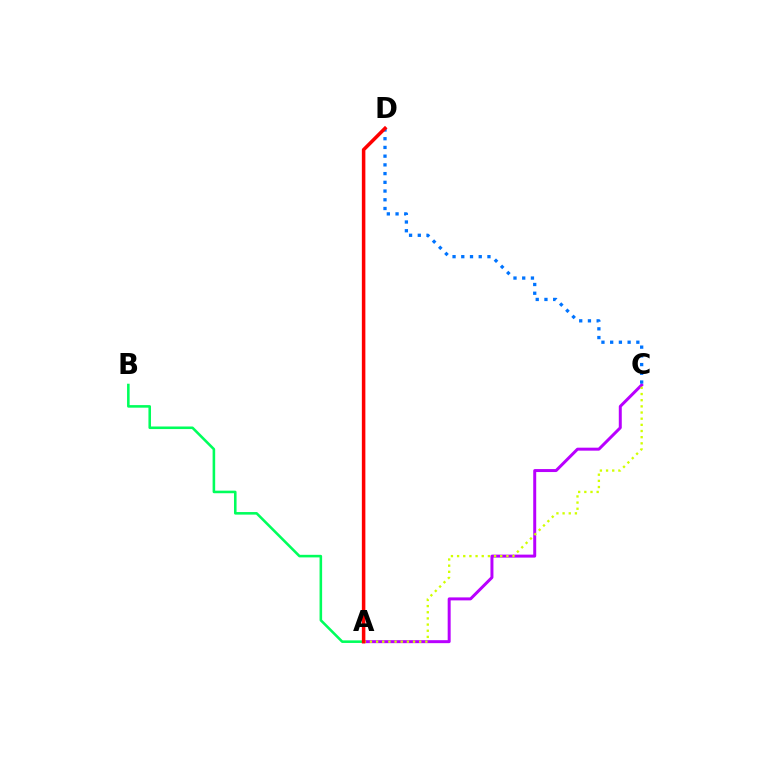{('A', 'C'): [{'color': '#b900ff', 'line_style': 'solid', 'thickness': 2.15}, {'color': '#d1ff00', 'line_style': 'dotted', 'thickness': 1.67}], ('C', 'D'): [{'color': '#0074ff', 'line_style': 'dotted', 'thickness': 2.37}], ('A', 'B'): [{'color': '#00ff5c', 'line_style': 'solid', 'thickness': 1.85}], ('A', 'D'): [{'color': '#ff0000', 'line_style': 'solid', 'thickness': 2.53}]}